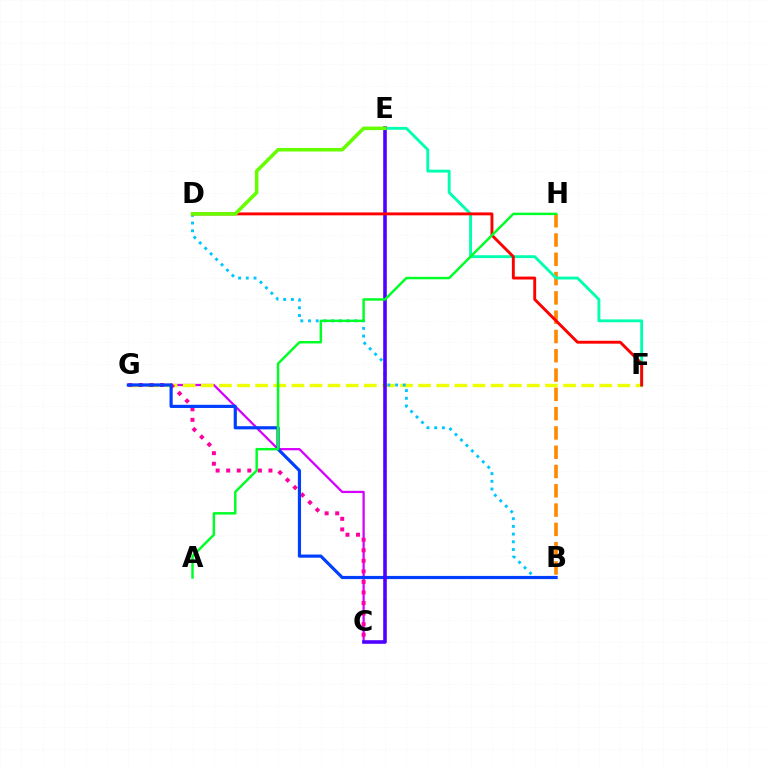{('C', 'G'): [{'color': '#d600ff', 'line_style': 'solid', 'thickness': 1.63}, {'color': '#ff00a0', 'line_style': 'dotted', 'thickness': 2.87}], ('F', 'G'): [{'color': '#eeff00', 'line_style': 'dashed', 'thickness': 2.46}], ('B', 'H'): [{'color': '#ff8800', 'line_style': 'dashed', 'thickness': 2.62}], ('B', 'D'): [{'color': '#00c7ff', 'line_style': 'dotted', 'thickness': 2.09}], ('E', 'F'): [{'color': '#00ffaf', 'line_style': 'solid', 'thickness': 2.06}], ('B', 'G'): [{'color': '#003fff', 'line_style': 'solid', 'thickness': 2.28}], ('C', 'E'): [{'color': '#4f00ff', 'line_style': 'solid', 'thickness': 2.59}], ('D', 'F'): [{'color': '#ff0000', 'line_style': 'solid', 'thickness': 2.09}], ('D', 'E'): [{'color': '#66ff00', 'line_style': 'solid', 'thickness': 2.55}], ('A', 'H'): [{'color': '#00ff27', 'line_style': 'solid', 'thickness': 1.78}]}